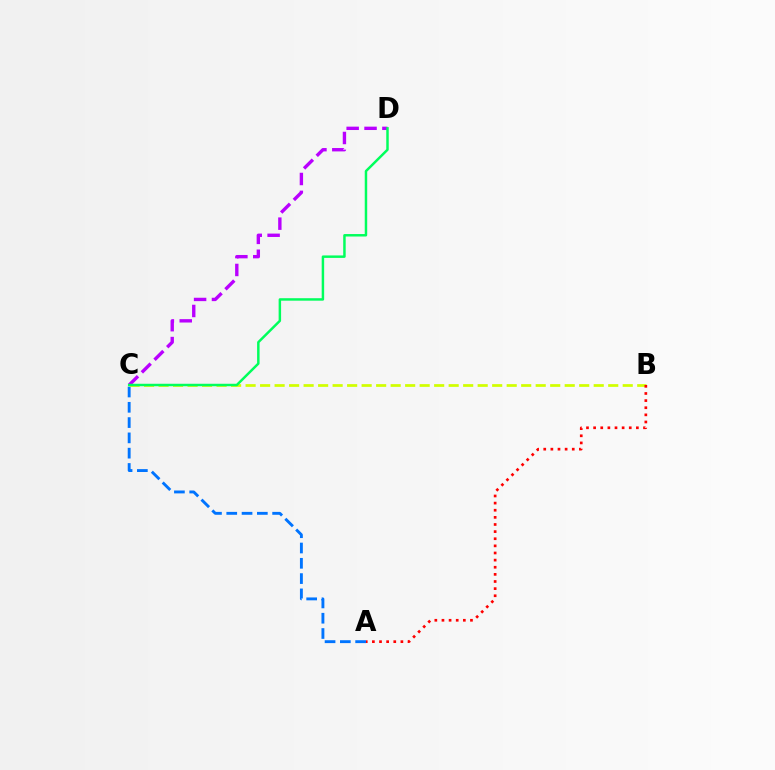{('A', 'C'): [{'color': '#0074ff', 'line_style': 'dashed', 'thickness': 2.08}], ('C', 'D'): [{'color': '#b900ff', 'line_style': 'dashed', 'thickness': 2.43}, {'color': '#00ff5c', 'line_style': 'solid', 'thickness': 1.78}], ('B', 'C'): [{'color': '#d1ff00', 'line_style': 'dashed', 'thickness': 1.97}], ('A', 'B'): [{'color': '#ff0000', 'line_style': 'dotted', 'thickness': 1.94}]}